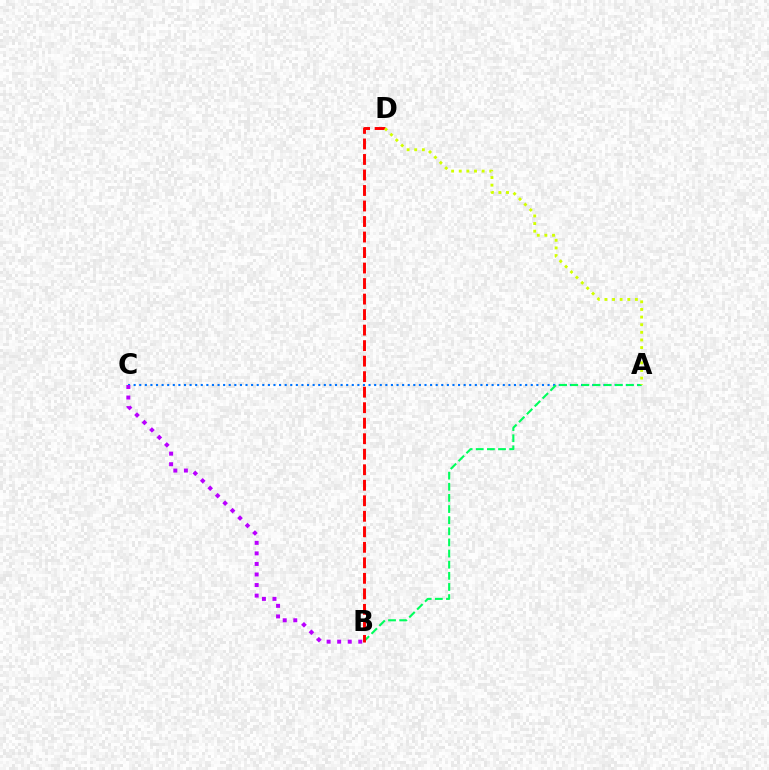{('A', 'C'): [{'color': '#0074ff', 'line_style': 'dotted', 'thickness': 1.52}], ('A', 'B'): [{'color': '#00ff5c', 'line_style': 'dashed', 'thickness': 1.51}], ('B', 'C'): [{'color': '#b900ff', 'line_style': 'dotted', 'thickness': 2.87}], ('B', 'D'): [{'color': '#ff0000', 'line_style': 'dashed', 'thickness': 2.11}], ('A', 'D'): [{'color': '#d1ff00', 'line_style': 'dotted', 'thickness': 2.07}]}